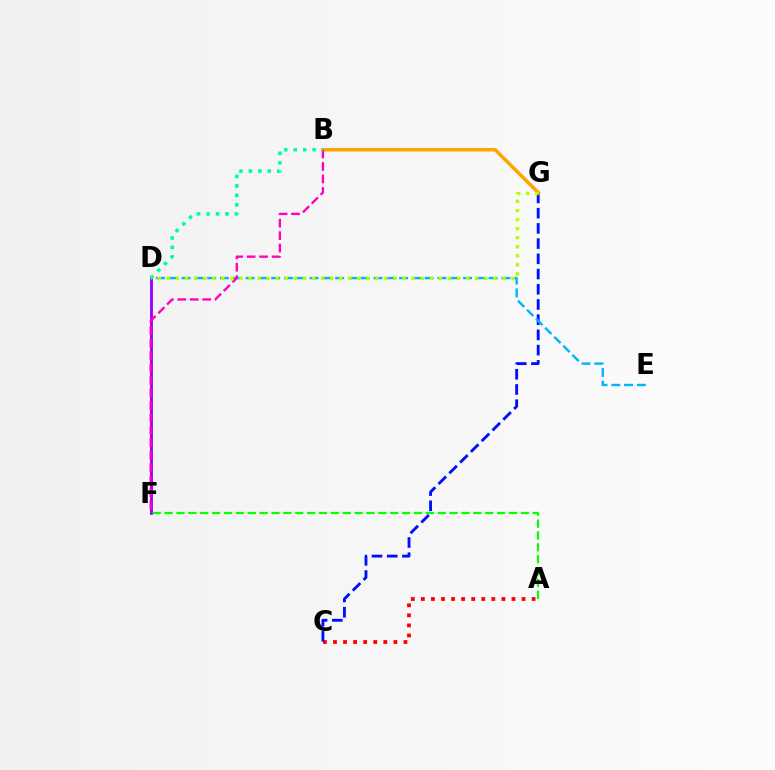{('A', 'C'): [{'color': '#ff0000', 'line_style': 'dotted', 'thickness': 2.74}], ('C', 'G'): [{'color': '#0010ff', 'line_style': 'dashed', 'thickness': 2.07}], ('D', 'F'): [{'color': '#9b00ff', 'line_style': 'solid', 'thickness': 2.06}], ('D', 'E'): [{'color': '#00b5ff', 'line_style': 'dashed', 'thickness': 1.74}], ('B', 'G'): [{'color': '#ffa500', 'line_style': 'solid', 'thickness': 2.54}], ('B', 'F'): [{'color': '#ff00bd', 'line_style': 'dashed', 'thickness': 1.69}], ('A', 'F'): [{'color': '#08ff00', 'line_style': 'dashed', 'thickness': 1.61}], ('B', 'D'): [{'color': '#00ff9d', 'line_style': 'dotted', 'thickness': 2.57}], ('D', 'G'): [{'color': '#b3ff00', 'line_style': 'dotted', 'thickness': 2.46}]}